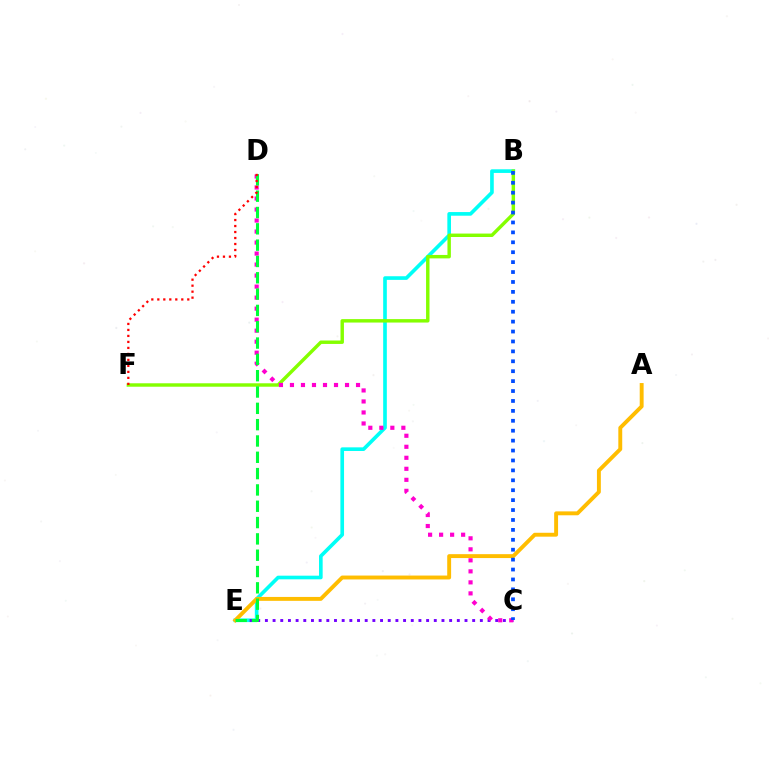{('B', 'E'): [{'color': '#00fff6', 'line_style': 'solid', 'thickness': 2.63}], ('B', 'F'): [{'color': '#84ff00', 'line_style': 'solid', 'thickness': 2.47}], ('C', 'E'): [{'color': '#7200ff', 'line_style': 'dotted', 'thickness': 2.09}], ('A', 'E'): [{'color': '#ffbd00', 'line_style': 'solid', 'thickness': 2.81}], ('C', 'D'): [{'color': '#ff00cf', 'line_style': 'dotted', 'thickness': 2.99}], ('D', 'E'): [{'color': '#00ff39', 'line_style': 'dashed', 'thickness': 2.22}], ('D', 'F'): [{'color': '#ff0000', 'line_style': 'dotted', 'thickness': 1.63}], ('B', 'C'): [{'color': '#004bff', 'line_style': 'dotted', 'thickness': 2.69}]}